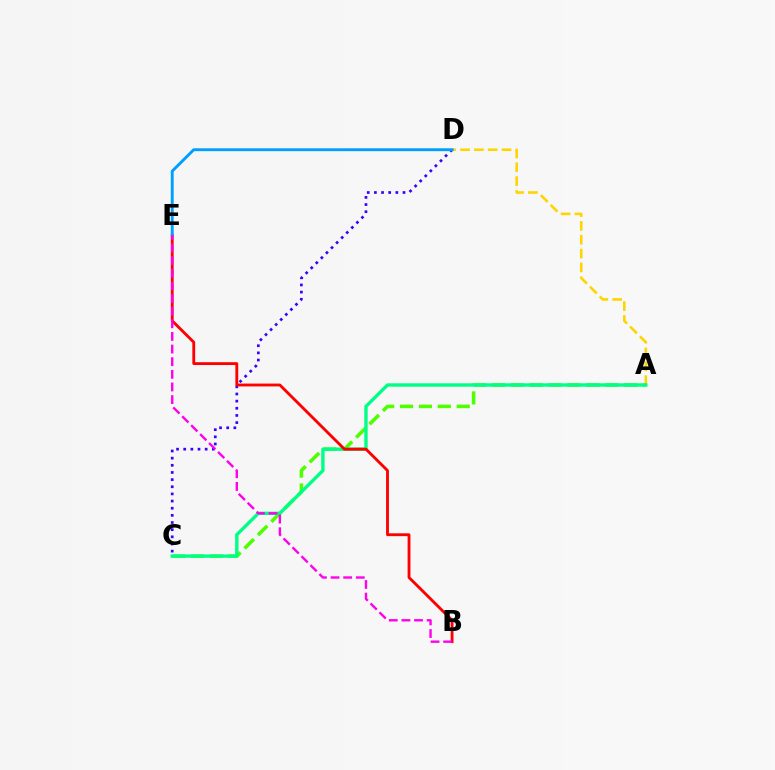{('A', 'D'): [{'color': '#ffd500', 'line_style': 'dashed', 'thickness': 1.88}], ('A', 'C'): [{'color': '#4fff00', 'line_style': 'dashed', 'thickness': 2.56}, {'color': '#00ff86', 'line_style': 'solid', 'thickness': 2.43}], ('C', 'D'): [{'color': '#3700ff', 'line_style': 'dotted', 'thickness': 1.94}], ('B', 'E'): [{'color': '#ff0000', 'line_style': 'solid', 'thickness': 2.05}, {'color': '#ff00ed', 'line_style': 'dashed', 'thickness': 1.72}], ('D', 'E'): [{'color': '#009eff', 'line_style': 'solid', 'thickness': 2.08}]}